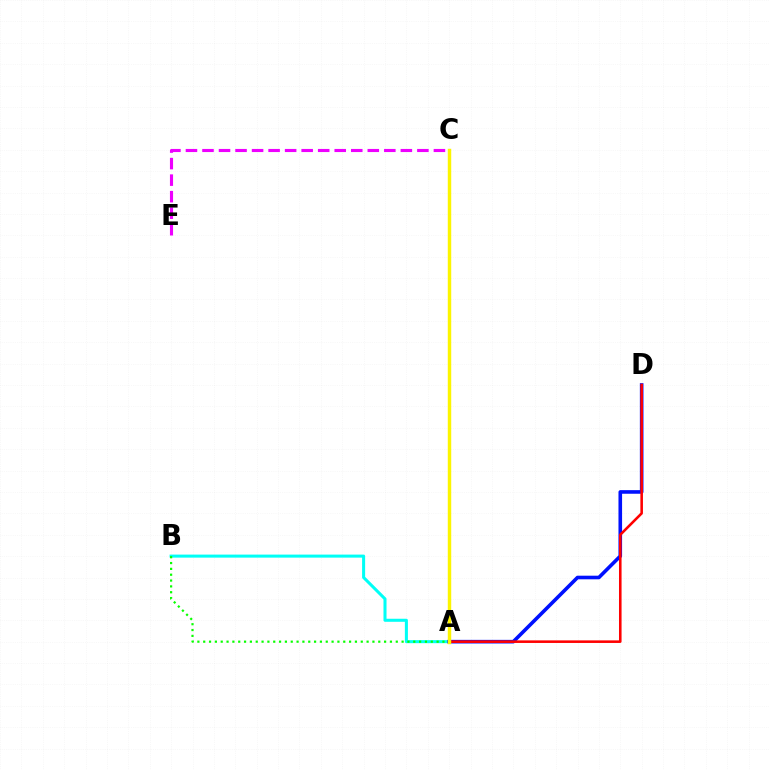{('C', 'E'): [{'color': '#ee00ff', 'line_style': 'dashed', 'thickness': 2.25}], ('A', 'B'): [{'color': '#00fff6', 'line_style': 'solid', 'thickness': 2.19}, {'color': '#08ff00', 'line_style': 'dotted', 'thickness': 1.59}], ('A', 'D'): [{'color': '#0010ff', 'line_style': 'solid', 'thickness': 2.6}, {'color': '#ff0000', 'line_style': 'solid', 'thickness': 1.86}], ('A', 'C'): [{'color': '#fcf500', 'line_style': 'solid', 'thickness': 2.48}]}